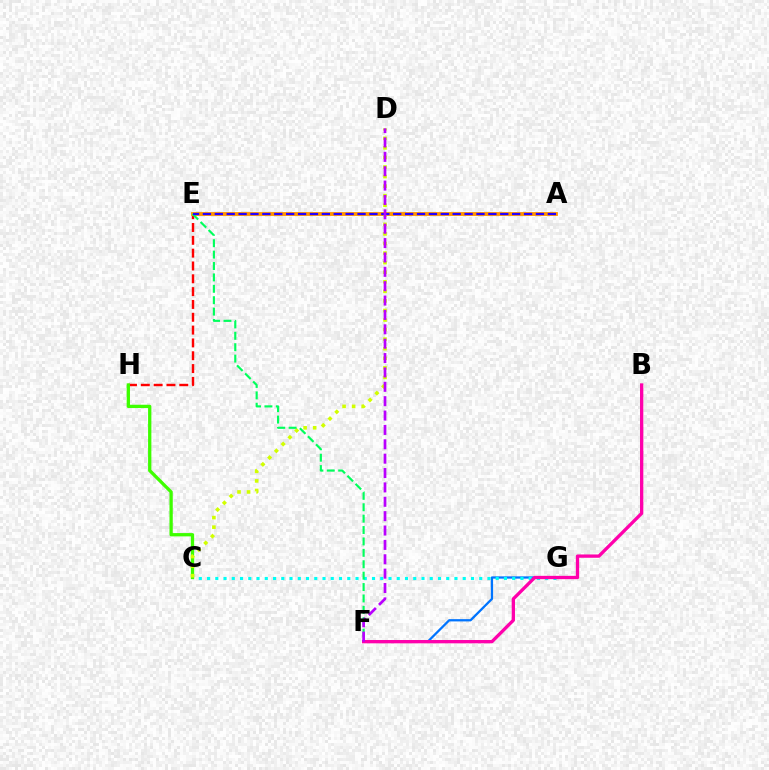{('F', 'G'): [{'color': '#0074ff', 'line_style': 'solid', 'thickness': 1.64}], ('E', 'H'): [{'color': '#ff0000', 'line_style': 'dashed', 'thickness': 1.74}], ('C', 'G'): [{'color': '#00fff6', 'line_style': 'dotted', 'thickness': 2.24}], ('C', 'H'): [{'color': '#3dff00', 'line_style': 'solid', 'thickness': 2.37}], ('A', 'E'): [{'color': '#ff9400', 'line_style': 'solid', 'thickness': 2.76}, {'color': '#2500ff', 'line_style': 'dashed', 'thickness': 1.62}], ('C', 'D'): [{'color': '#d1ff00', 'line_style': 'dotted', 'thickness': 2.6}], ('E', 'F'): [{'color': '#00ff5c', 'line_style': 'dashed', 'thickness': 1.55}], ('B', 'F'): [{'color': '#ff00ac', 'line_style': 'solid', 'thickness': 2.38}], ('D', 'F'): [{'color': '#b900ff', 'line_style': 'dashed', 'thickness': 1.95}]}